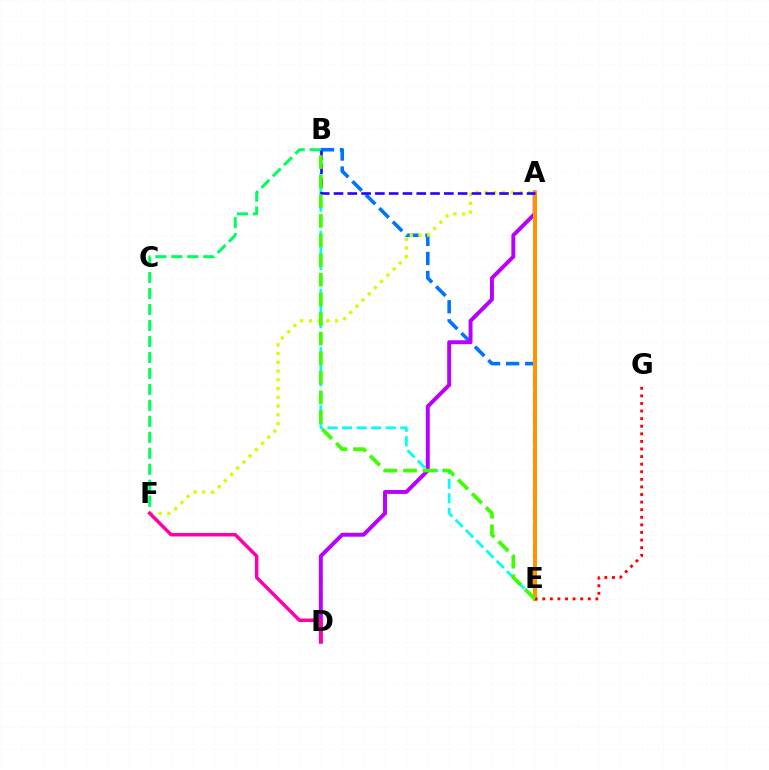{('B', 'E'): [{'color': '#00fff6', 'line_style': 'dashed', 'thickness': 1.98}, {'color': '#0074ff', 'line_style': 'dashed', 'thickness': 2.59}, {'color': '#3dff00', 'line_style': 'dashed', 'thickness': 2.66}], ('A', 'D'): [{'color': '#b900ff', 'line_style': 'solid', 'thickness': 2.84}], ('A', 'F'): [{'color': '#d1ff00', 'line_style': 'dotted', 'thickness': 2.38}], ('B', 'F'): [{'color': '#00ff5c', 'line_style': 'dashed', 'thickness': 2.17}], ('A', 'E'): [{'color': '#ff9400', 'line_style': 'solid', 'thickness': 2.9}], ('A', 'B'): [{'color': '#2500ff', 'line_style': 'dashed', 'thickness': 1.87}], ('E', 'G'): [{'color': '#ff0000', 'line_style': 'dotted', 'thickness': 2.06}], ('D', 'F'): [{'color': '#ff00ac', 'line_style': 'solid', 'thickness': 2.51}]}